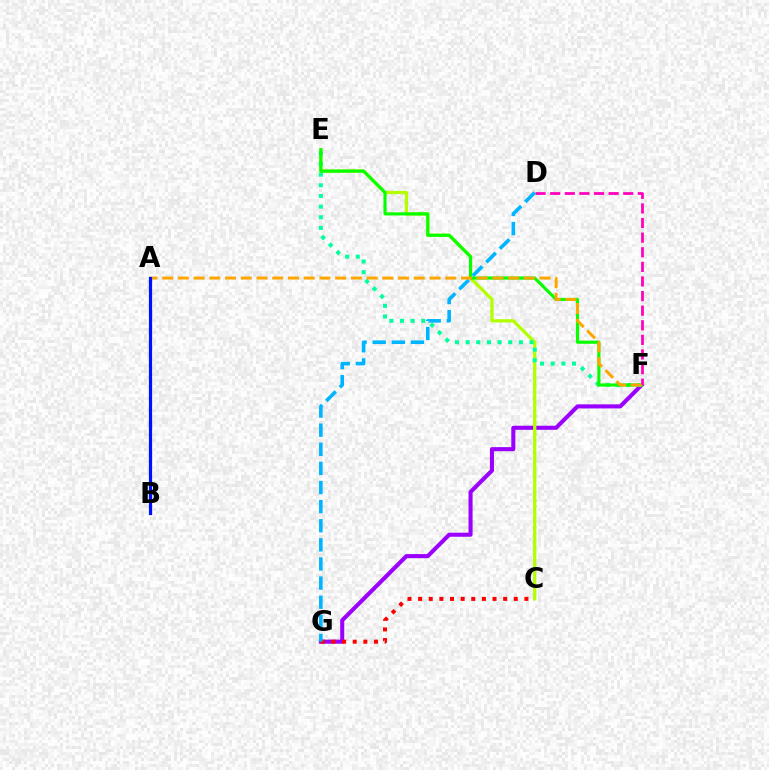{('F', 'G'): [{'color': '#9b00ff', 'line_style': 'solid', 'thickness': 2.93}], ('C', 'E'): [{'color': '#b3ff00', 'line_style': 'solid', 'thickness': 2.34}], ('E', 'F'): [{'color': '#00ff9d', 'line_style': 'dotted', 'thickness': 2.89}, {'color': '#08ff00', 'line_style': 'solid', 'thickness': 2.26}], ('C', 'G'): [{'color': '#ff0000', 'line_style': 'dotted', 'thickness': 2.89}], ('D', 'F'): [{'color': '#ff00bd', 'line_style': 'dashed', 'thickness': 1.98}], ('D', 'G'): [{'color': '#00b5ff', 'line_style': 'dashed', 'thickness': 2.6}], ('A', 'F'): [{'color': '#ffa500', 'line_style': 'dashed', 'thickness': 2.14}], ('A', 'B'): [{'color': '#0010ff', 'line_style': 'solid', 'thickness': 2.31}]}